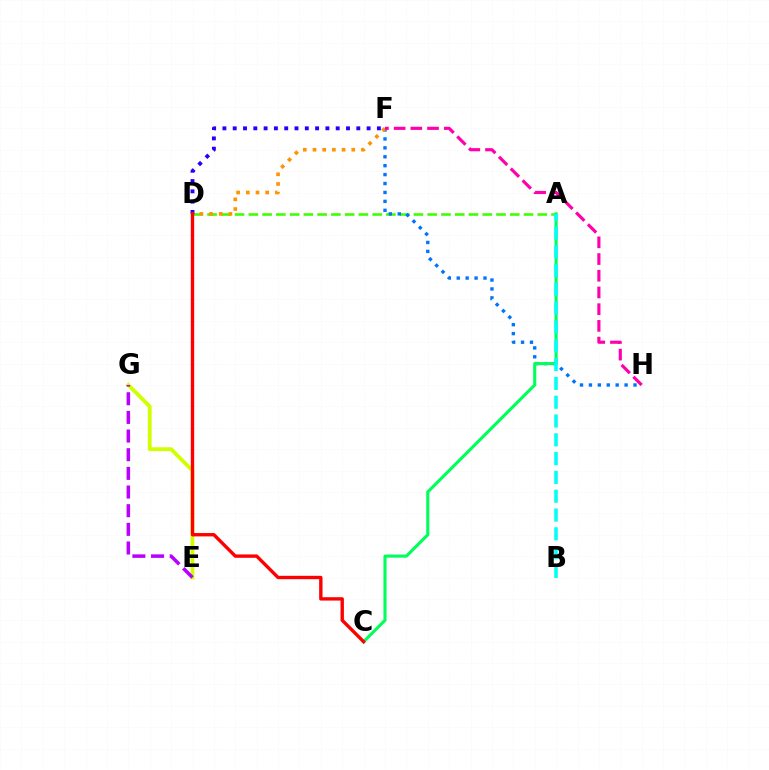{('E', 'G'): [{'color': '#d1ff00', 'line_style': 'solid', 'thickness': 2.74}, {'color': '#b900ff', 'line_style': 'dashed', 'thickness': 2.53}], ('A', 'D'): [{'color': '#3dff00', 'line_style': 'dashed', 'thickness': 1.87}], ('F', 'H'): [{'color': '#0074ff', 'line_style': 'dotted', 'thickness': 2.42}, {'color': '#ff00ac', 'line_style': 'dashed', 'thickness': 2.27}], ('D', 'F'): [{'color': '#2500ff', 'line_style': 'dotted', 'thickness': 2.8}, {'color': '#ff9400', 'line_style': 'dotted', 'thickness': 2.63}], ('A', 'C'): [{'color': '#00ff5c', 'line_style': 'solid', 'thickness': 2.23}], ('A', 'B'): [{'color': '#00fff6', 'line_style': 'dashed', 'thickness': 2.55}], ('C', 'D'): [{'color': '#ff0000', 'line_style': 'solid', 'thickness': 2.43}]}